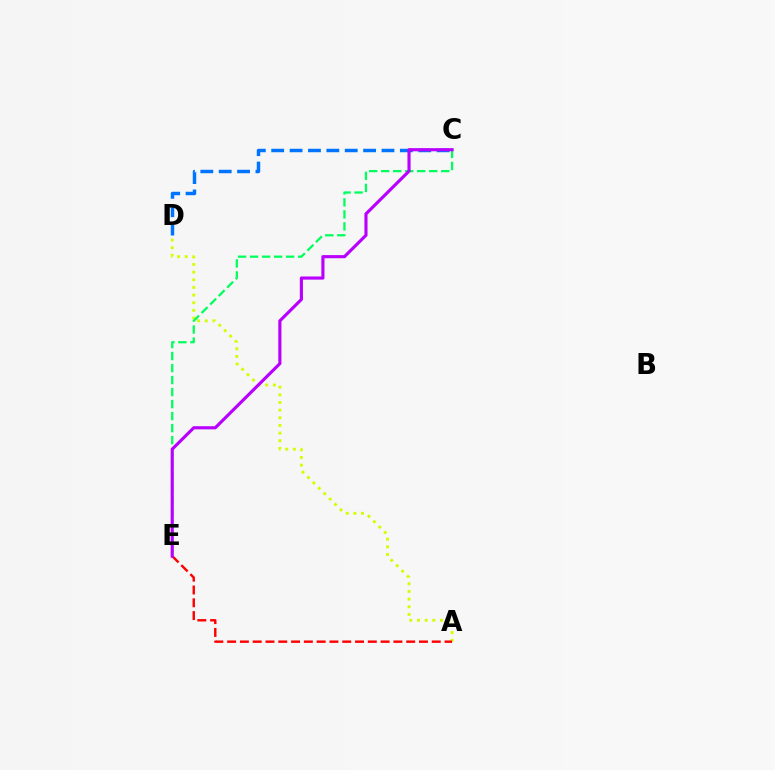{('C', 'D'): [{'color': '#0074ff', 'line_style': 'dashed', 'thickness': 2.5}], ('A', 'D'): [{'color': '#d1ff00', 'line_style': 'dotted', 'thickness': 2.08}], ('A', 'E'): [{'color': '#ff0000', 'line_style': 'dashed', 'thickness': 1.74}], ('C', 'E'): [{'color': '#00ff5c', 'line_style': 'dashed', 'thickness': 1.63}, {'color': '#b900ff', 'line_style': 'solid', 'thickness': 2.26}]}